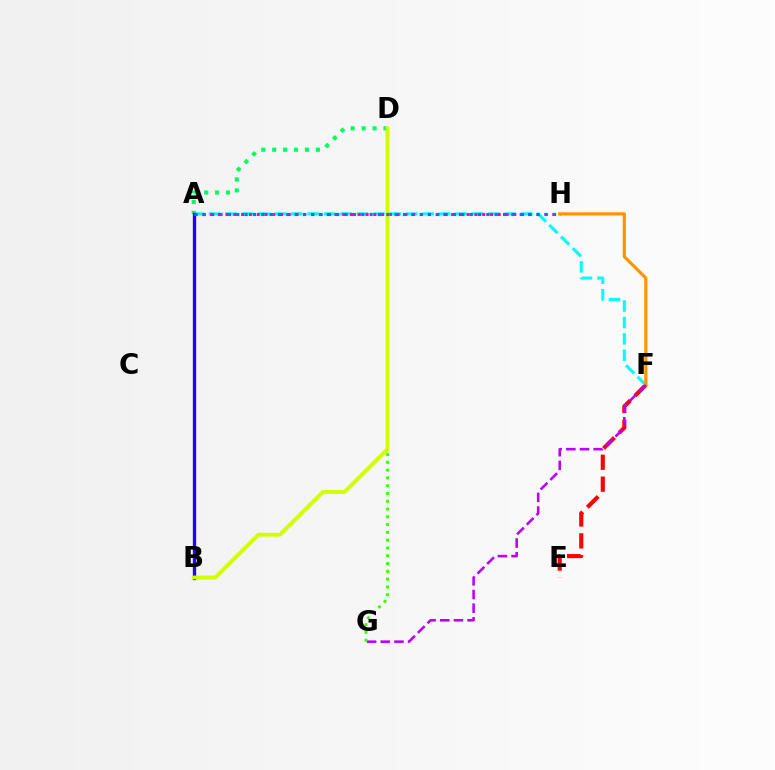{('E', 'F'): [{'color': '#ff0000', 'line_style': 'dashed', 'thickness': 2.97}], ('A', 'F'): [{'color': '#00fff6', 'line_style': 'dashed', 'thickness': 2.23}], ('A', 'H'): [{'color': '#ff00ac', 'line_style': 'dotted', 'thickness': 2.11}, {'color': '#0074ff', 'line_style': 'dotted', 'thickness': 2.27}], ('F', 'H'): [{'color': '#ff9400', 'line_style': 'solid', 'thickness': 2.3}], ('A', 'D'): [{'color': '#00ff5c', 'line_style': 'dotted', 'thickness': 2.97}], ('F', 'G'): [{'color': '#b900ff', 'line_style': 'dashed', 'thickness': 1.86}], ('D', 'G'): [{'color': '#3dff00', 'line_style': 'dotted', 'thickness': 2.11}], ('A', 'B'): [{'color': '#2500ff', 'line_style': 'solid', 'thickness': 2.39}], ('B', 'D'): [{'color': '#d1ff00', 'line_style': 'solid', 'thickness': 2.78}]}